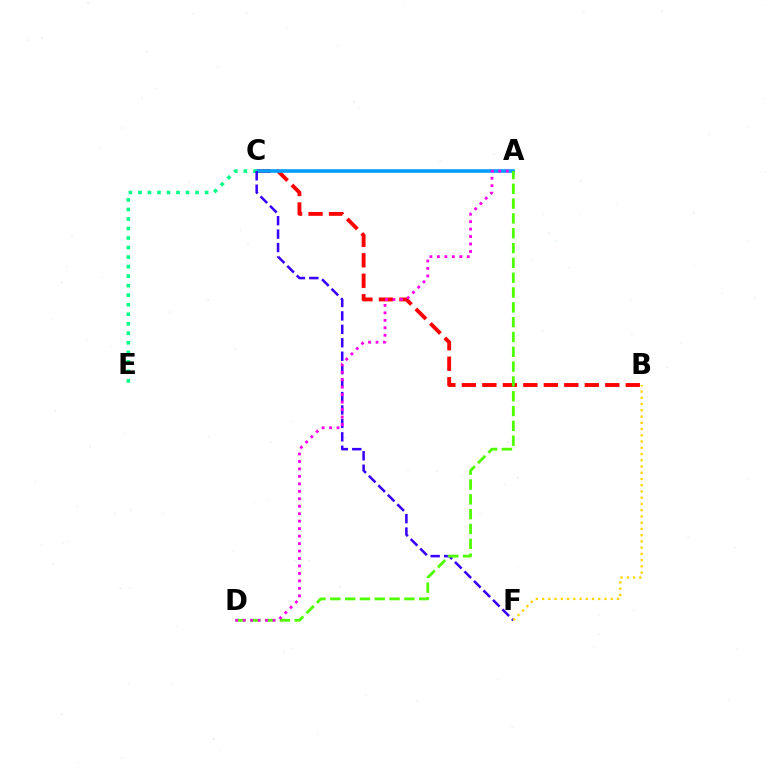{('B', 'C'): [{'color': '#ff0000', 'line_style': 'dashed', 'thickness': 2.78}], ('A', 'C'): [{'color': '#009eff', 'line_style': 'solid', 'thickness': 2.61}], ('C', 'E'): [{'color': '#00ff86', 'line_style': 'dotted', 'thickness': 2.59}], ('C', 'F'): [{'color': '#3700ff', 'line_style': 'dashed', 'thickness': 1.83}], ('A', 'D'): [{'color': '#4fff00', 'line_style': 'dashed', 'thickness': 2.01}, {'color': '#ff00ed', 'line_style': 'dotted', 'thickness': 2.03}], ('B', 'F'): [{'color': '#ffd500', 'line_style': 'dotted', 'thickness': 1.7}]}